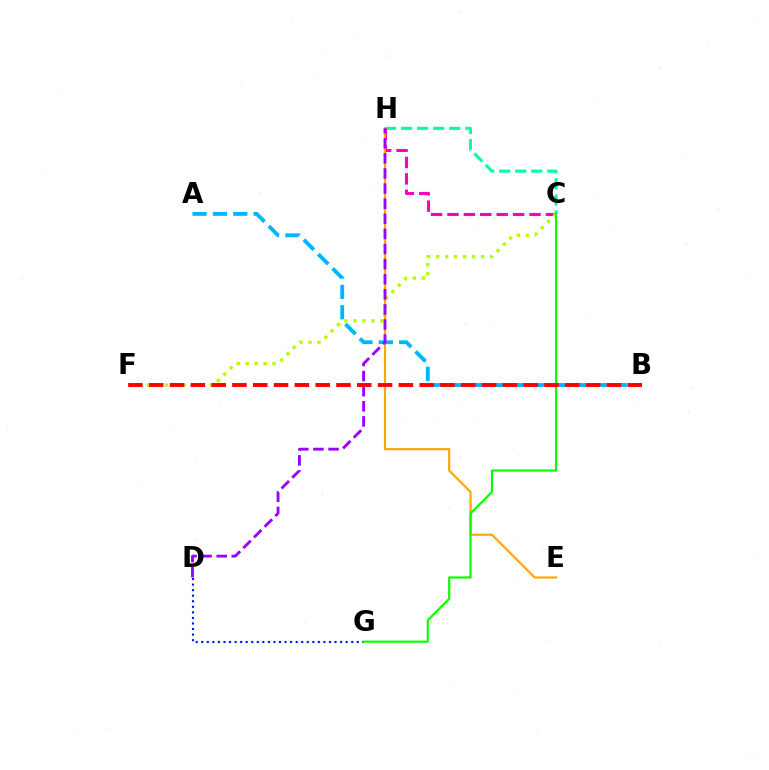{('C', 'H'): [{'color': '#00ff9d', 'line_style': 'dashed', 'thickness': 2.18}, {'color': '#ff00bd', 'line_style': 'dashed', 'thickness': 2.23}], ('D', 'G'): [{'color': '#0010ff', 'line_style': 'dotted', 'thickness': 1.51}], ('A', 'B'): [{'color': '#00b5ff', 'line_style': 'dashed', 'thickness': 2.76}], ('C', 'F'): [{'color': '#b3ff00', 'line_style': 'dotted', 'thickness': 2.43}], ('E', 'H'): [{'color': '#ffa500', 'line_style': 'solid', 'thickness': 1.57}], ('C', 'G'): [{'color': '#08ff00', 'line_style': 'solid', 'thickness': 1.57}], ('D', 'H'): [{'color': '#9b00ff', 'line_style': 'dashed', 'thickness': 2.05}], ('B', 'F'): [{'color': '#ff0000', 'line_style': 'dashed', 'thickness': 2.83}]}